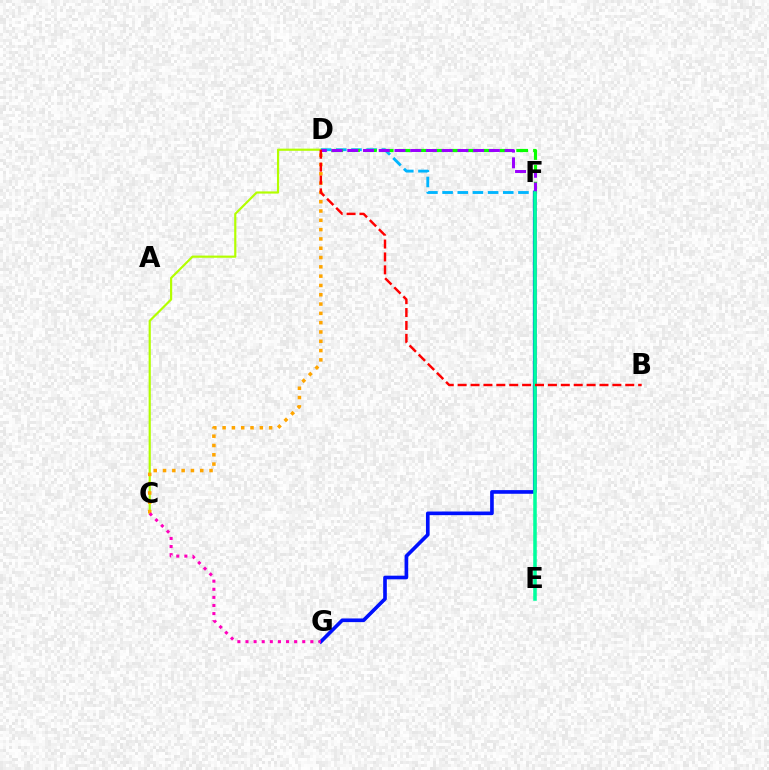{('C', 'D'): [{'color': '#b3ff00', 'line_style': 'solid', 'thickness': 1.57}, {'color': '#ffa500', 'line_style': 'dotted', 'thickness': 2.53}], ('D', 'F'): [{'color': '#00b5ff', 'line_style': 'dashed', 'thickness': 2.06}, {'color': '#08ff00', 'line_style': 'dashed', 'thickness': 2.28}, {'color': '#9b00ff', 'line_style': 'dashed', 'thickness': 2.14}], ('F', 'G'): [{'color': '#0010ff', 'line_style': 'solid', 'thickness': 2.63}], ('C', 'G'): [{'color': '#ff00bd', 'line_style': 'dotted', 'thickness': 2.2}], ('E', 'F'): [{'color': '#00ff9d', 'line_style': 'solid', 'thickness': 2.56}], ('B', 'D'): [{'color': '#ff0000', 'line_style': 'dashed', 'thickness': 1.75}]}